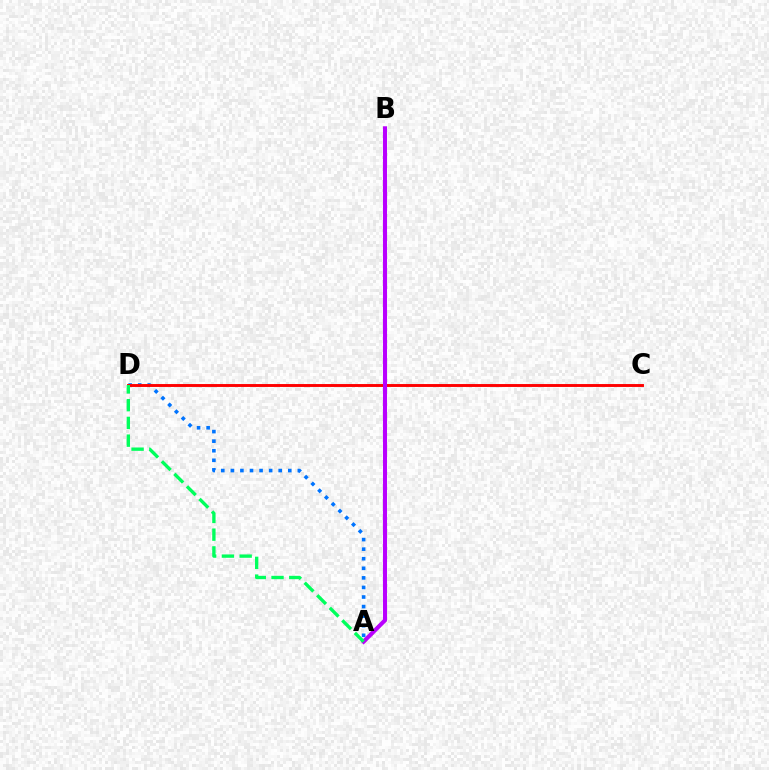{('A', 'D'): [{'color': '#0074ff', 'line_style': 'dotted', 'thickness': 2.6}, {'color': '#00ff5c', 'line_style': 'dashed', 'thickness': 2.41}], ('C', 'D'): [{'color': '#ff0000', 'line_style': 'solid', 'thickness': 2.09}], ('A', 'B'): [{'color': '#d1ff00', 'line_style': 'dotted', 'thickness': 2.61}, {'color': '#b900ff', 'line_style': 'solid', 'thickness': 2.93}]}